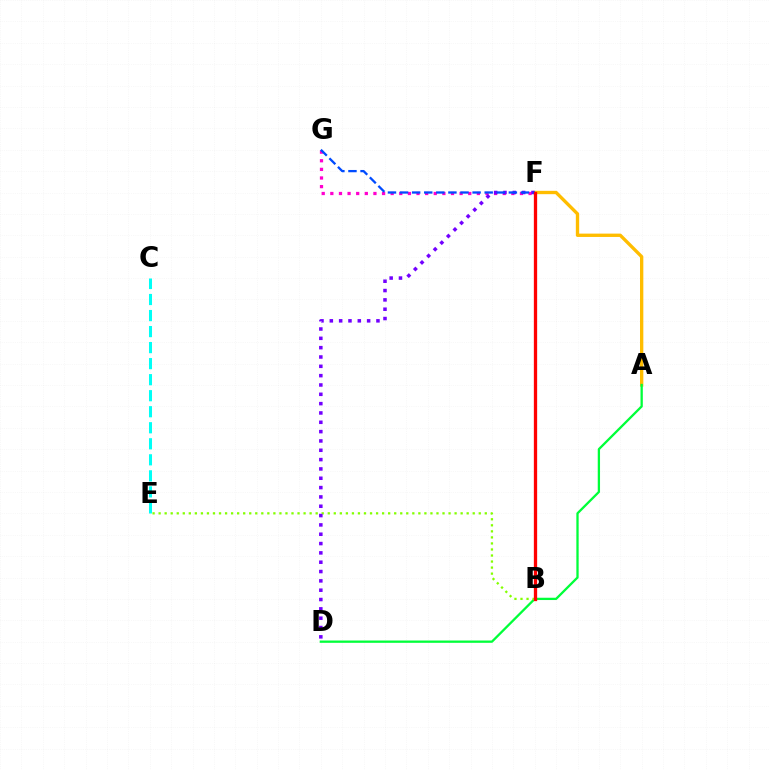{('C', 'E'): [{'color': '#00fff6', 'line_style': 'dashed', 'thickness': 2.18}], ('A', 'F'): [{'color': '#ffbd00', 'line_style': 'solid', 'thickness': 2.4}], ('F', 'G'): [{'color': '#ff00cf', 'line_style': 'dotted', 'thickness': 2.34}, {'color': '#004bff', 'line_style': 'dashed', 'thickness': 1.64}], ('A', 'D'): [{'color': '#00ff39', 'line_style': 'solid', 'thickness': 1.65}], ('B', 'E'): [{'color': '#84ff00', 'line_style': 'dotted', 'thickness': 1.64}], ('D', 'F'): [{'color': '#7200ff', 'line_style': 'dotted', 'thickness': 2.53}], ('B', 'F'): [{'color': '#ff0000', 'line_style': 'solid', 'thickness': 2.37}]}